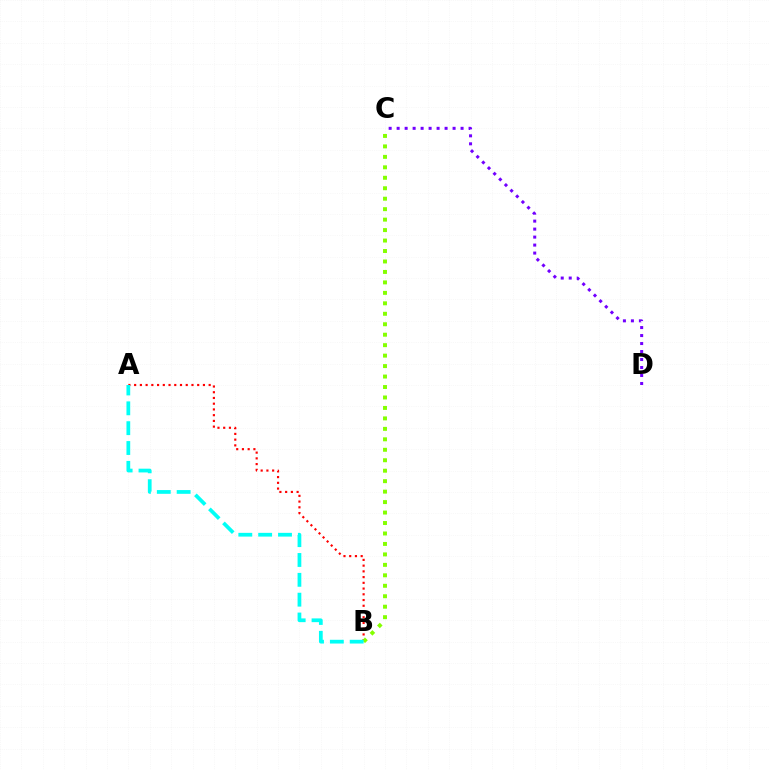{('A', 'B'): [{'color': '#ff0000', 'line_style': 'dotted', 'thickness': 1.56}, {'color': '#00fff6', 'line_style': 'dashed', 'thickness': 2.7}], ('B', 'C'): [{'color': '#84ff00', 'line_style': 'dotted', 'thickness': 2.84}], ('C', 'D'): [{'color': '#7200ff', 'line_style': 'dotted', 'thickness': 2.17}]}